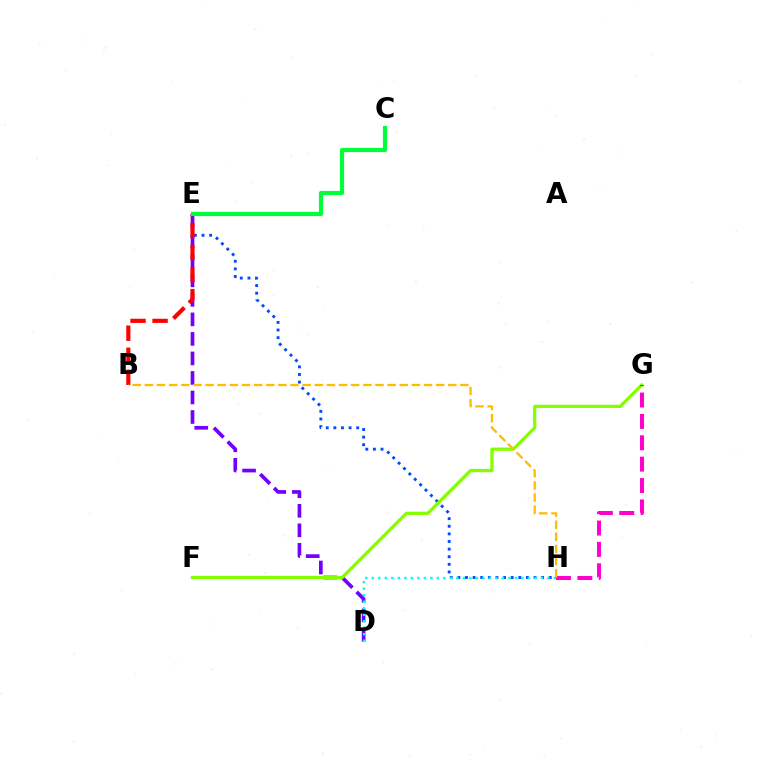{('E', 'H'): [{'color': '#004bff', 'line_style': 'dotted', 'thickness': 2.07}], ('D', 'E'): [{'color': '#7200ff', 'line_style': 'dashed', 'thickness': 2.65}], ('B', 'E'): [{'color': '#ff0000', 'line_style': 'dashed', 'thickness': 3.0}], ('F', 'G'): [{'color': '#84ff00', 'line_style': 'solid', 'thickness': 2.36}], ('G', 'H'): [{'color': '#ff00cf', 'line_style': 'dashed', 'thickness': 2.9}], ('C', 'E'): [{'color': '#00ff39', 'line_style': 'solid', 'thickness': 3.0}], ('B', 'H'): [{'color': '#ffbd00', 'line_style': 'dashed', 'thickness': 1.65}], ('D', 'H'): [{'color': '#00fff6', 'line_style': 'dotted', 'thickness': 1.77}]}